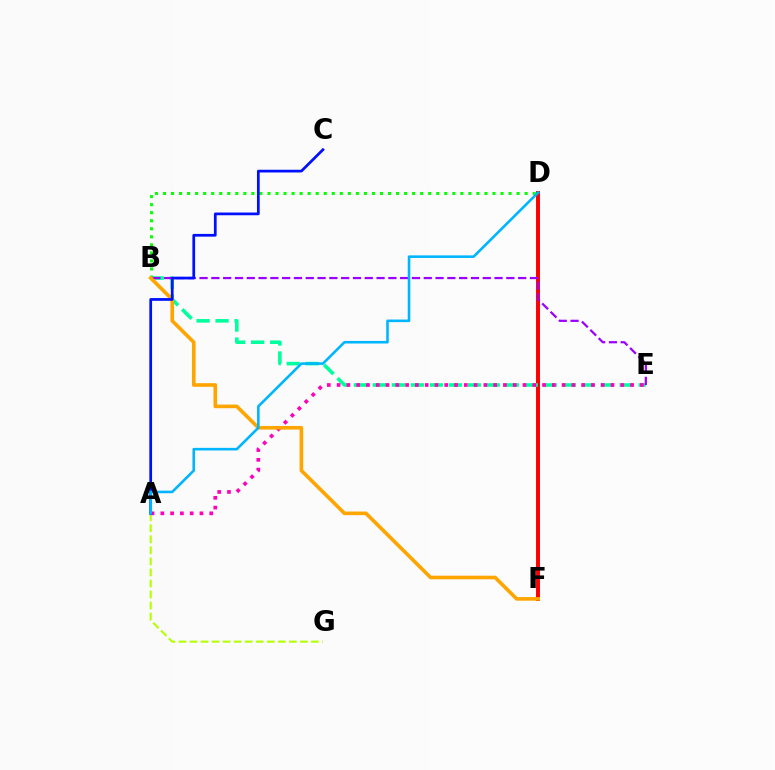{('D', 'F'): [{'color': '#ff0000', 'line_style': 'solid', 'thickness': 2.84}], ('B', 'E'): [{'color': '#00ff9d', 'line_style': 'dashed', 'thickness': 2.58}, {'color': '#9b00ff', 'line_style': 'dashed', 'thickness': 1.6}], ('B', 'D'): [{'color': '#08ff00', 'line_style': 'dotted', 'thickness': 2.18}], ('A', 'G'): [{'color': '#b3ff00', 'line_style': 'dashed', 'thickness': 1.5}], ('A', 'E'): [{'color': '#ff00bd', 'line_style': 'dotted', 'thickness': 2.66}], ('B', 'F'): [{'color': '#ffa500', 'line_style': 'solid', 'thickness': 2.61}], ('A', 'C'): [{'color': '#0010ff', 'line_style': 'solid', 'thickness': 1.97}], ('A', 'D'): [{'color': '#00b5ff', 'line_style': 'solid', 'thickness': 1.86}]}